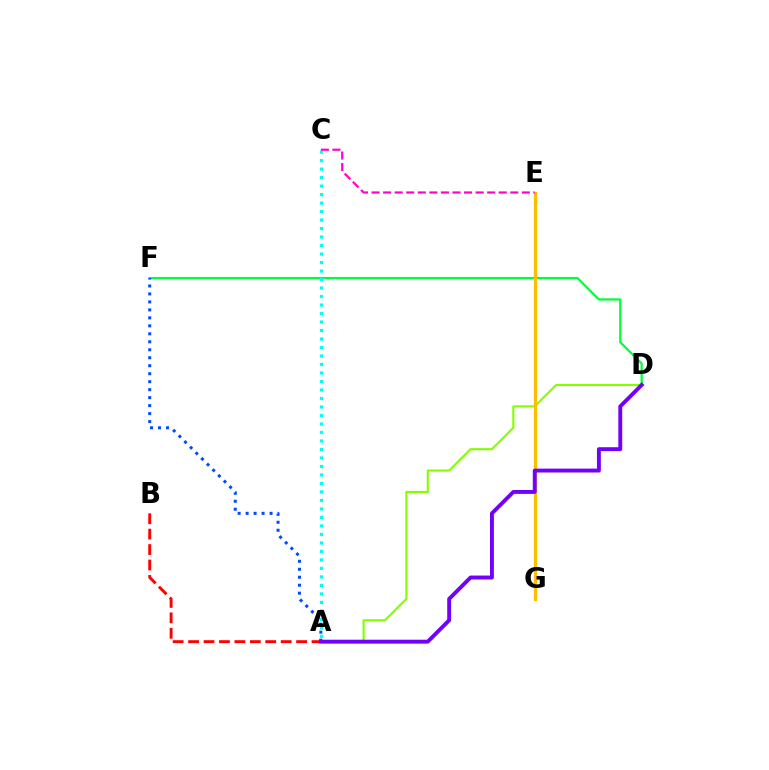{('D', 'F'): [{'color': '#00ff39', 'line_style': 'solid', 'thickness': 1.61}], ('A', 'D'): [{'color': '#84ff00', 'line_style': 'solid', 'thickness': 1.53}, {'color': '#7200ff', 'line_style': 'solid', 'thickness': 2.81}], ('A', 'B'): [{'color': '#ff0000', 'line_style': 'dashed', 'thickness': 2.1}], ('E', 'G'): [{'color': '#ffbd00', 'line_style': 'solid', 'thickness': 2.34}], ('A', 'F'): [{'color': '#004bff', 'line_style': 'dotted', 'thickness': 2.17}], ('A', 'C'): [{'color': '#00fff6', 'line_style': 'dotted', 'thickness': 2.31}], ('C', 'E'): [{'color': '#ff00cf', 'line_style': 'dashed', 'thickness': 1.57}]}